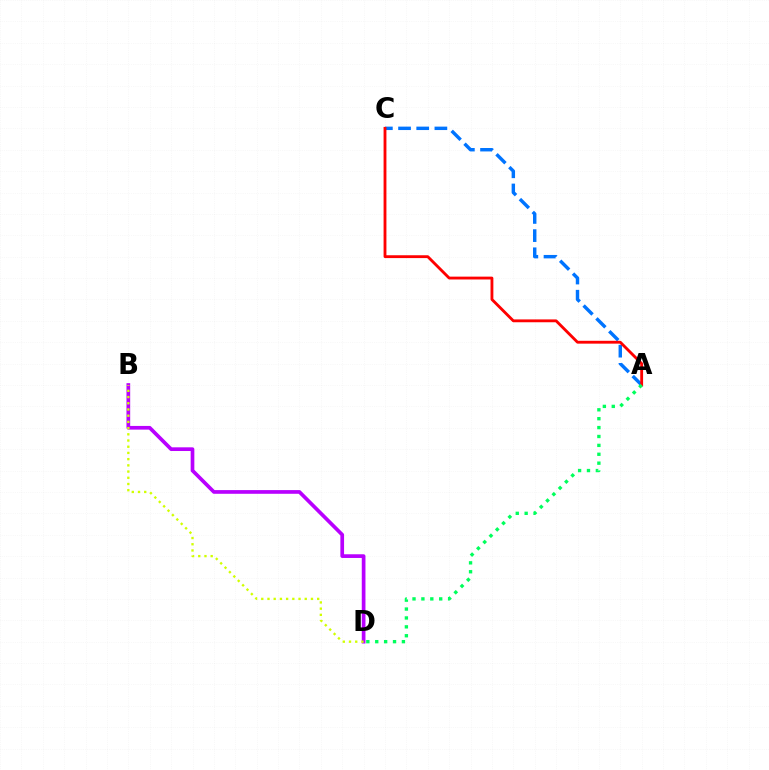{('A', 'C'): [{'color': '#0074ff', 'line_style': 'dashed', 'thickness': 2.47}, {'color': '#ff0000', 'line_style': 'solid', 'thickness': 2.05}], ('B', 'D'): [{'color': '#b900ff', 'line_style': 'solid', 'thickness': 2.66}, {'color': '#d1ff00', 'line_style': 'dotted', 'thickness': 1.69}], ('A', 'D'): [{'color': '#00ff5c', 'line_style': 'dotted', 'thickness': 2.42}]}